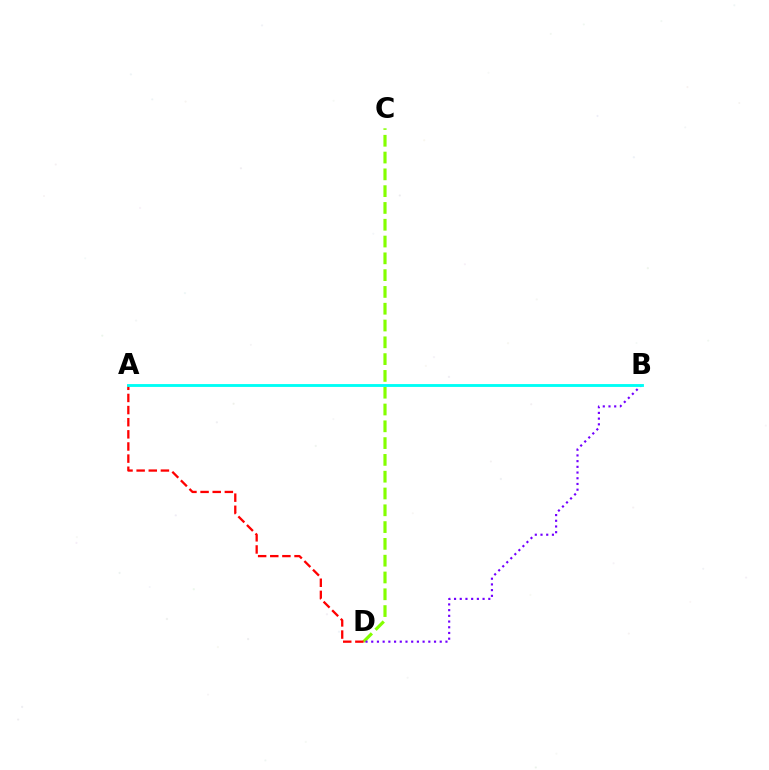{('C', 'D'): [{'color': '#84ff00', 'line_style': 'dashed', 'thickness': 2.28}], ('A', 'D'): [{'color': '#ff0000', 'line_style': 'dashed', 'thickness': 1.65}], ('B', 'D'): [{'color': '#7200ff', 'line_style': 'dotted', 'thickness': 1.55}], ('A', 'B'): [{'color': '#00fff6', 'line_style': 'solid', 'thickness': 2.07}]}